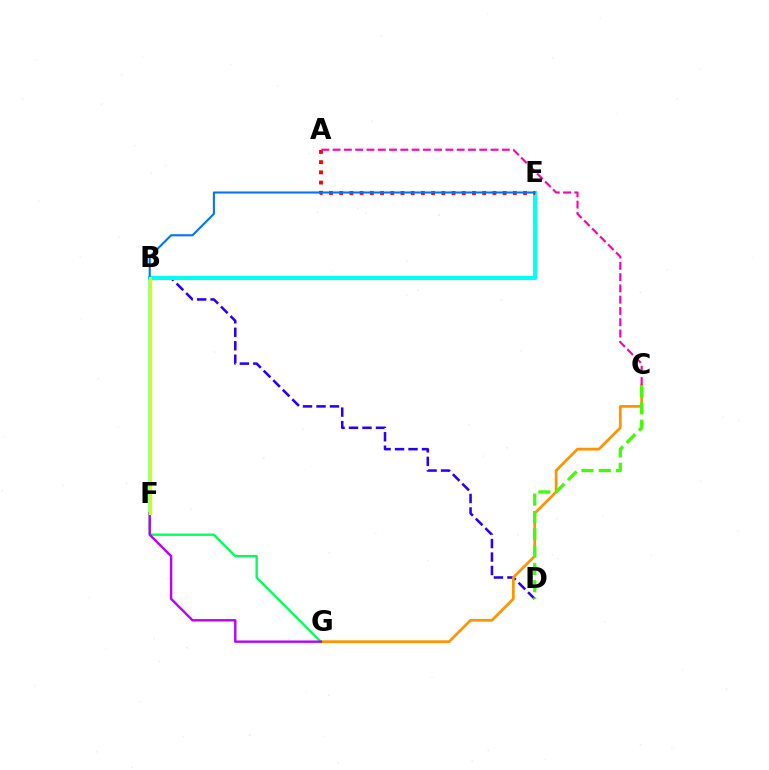{('B', 'D'): [{'color': '#2500ff', 'line_style': 'dashed', 'thickness': 1.83}], ('C', 'G'): [{'color': '#ff9400', 'line_style': 'solid', 'thickness': 1.97}], ('B', 'G'): [{'color': '#00ff5c', 'line_style': 'solid', 'thickness': 1.68}], ('C', 'D'): [{'color': '#3dff00', 'line_style': 'dashed', 'thickness': 2.35}], ('B', 'E'): [{'color': '#00fff6', 'line_style': 'solid', 'thickness': 2.94}, {'color': '#0074ff', 'line_style': 'solid', 'thickness': 1.5}], ('A', 'E'): [{'color': '#ff0000', 'line_style': 'dotted', 'thickness': 2.77}], ('F', 'G'): [{'color': '#b900ff', 'line_style': 'solid', 'thickness': 1.72}], ('B', 'F'): [{'color': '#d1ff00', 'line_style': 'solid', 'thickness': 2.28}], ('A', 'C'): [{'color': '#ff00ac', 'line_style': 'dashed', 'thickness': 1.53}]}